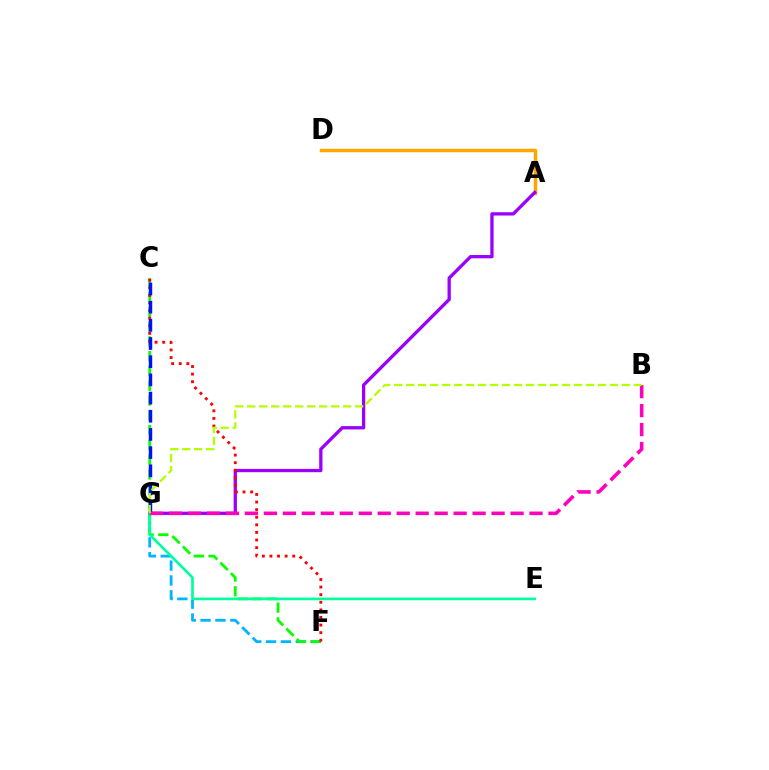{('A', 'D'): [{'color': '#ffa500', 'line_style': 'solid', 'thickness': 2.51}], ('F', 'G'): [{'color': '#00b5ff', 'line_style': 'dashed', 'thickness': 2.02}], ('C', 'F'): [{'color': '#08ff00', 'line_style': 'dashed', 'thickness': 2.01}, {'color': '#ff0000', 'line_style': 'dotted', 'thickness': 2.06}], ('A', 'G'): [{'color': '#9b00ff', 'line_style': 'solid', 'thickness': 2.37}], ('E', 'G'): [{'color': '#00ff9d', 'line_style': 'solid', 'thickness': 1.91}], ('C', 'G'): [{'color': '#0010ff', 'line_style': 'dashed', 'thickness': 2.47}], ('B', 'G'): [{'color': '#ff00bd', 'line_style': 'dashed', 'thickness': 2.58}, {'color': '#b3ff00', 'line_style': 'dashed', 'thickness': 1.63}]}